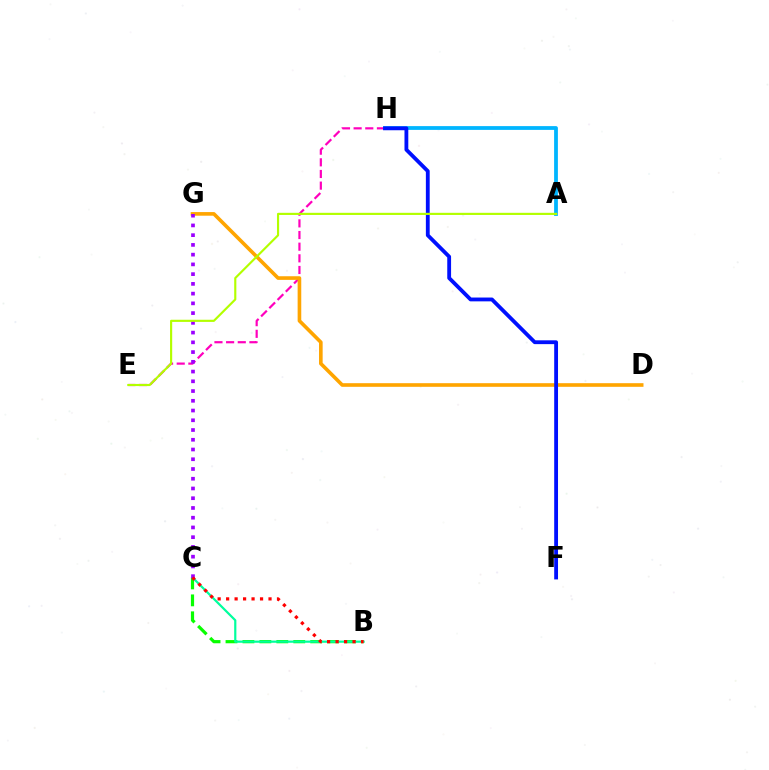{('E', 'H'): [{'color': '#ff00bd', 'line_style': 'dashed', 'thickness': 1.58}], ('A', 'H'): [{'color': '#00b5ff', 'line_style': 'solid', 'thickness': 2.72}], ('D', 'G'): [{'color': '#ffa500', 'line_style': 'solid', 'thickness': 2.61}], ('F', 'H'): [{'color': '#0010ff', 'line_style': 'solid', 'thickness': 2.75}], ('B', 'C'): [{'color': '#08ff00', 'line_style': 'dashed', 'thickness': 2.3}, {'color': '#00ff9d', 'line_style': 'solid', 'thickness': 1.58}, {'color': '#ff0000', 'line_style': 'dotted', 'thickness': 2.3}], ('C', 'G'): [{'color': '#9b00ff', 'line_style': 'dotted', 'thickness': 2.65}], ('A', 'E'): [{'color': '#b3ff00', 'line_style': 'solid', 'thickness': 1.55}]}